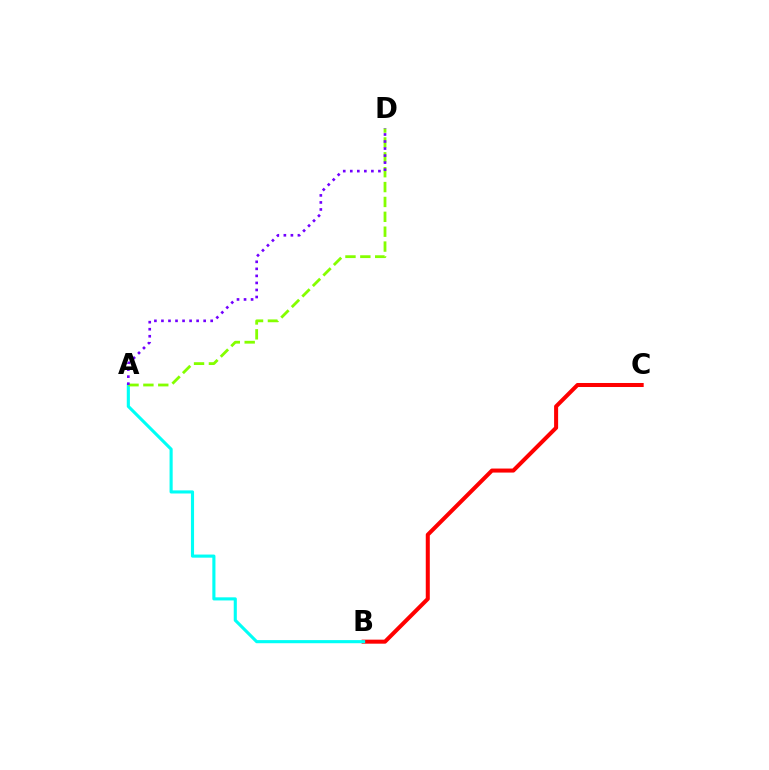{('B', 'C'): [{'color': '#ff0000', 'line_style': 'solid', 'thickness': 2.9}], ('A', 'B'): [{'color': '#00fff6', 'line_style': 'solid', 'thickness': 2.24}], ('A', 'D'): [{'color': '#84ff00', 'line_style': 'dashed', 'thickness': 2.02}, {'color': '#7200ff', 'line_style': 'dotted', 'thickness': 1.91}]}